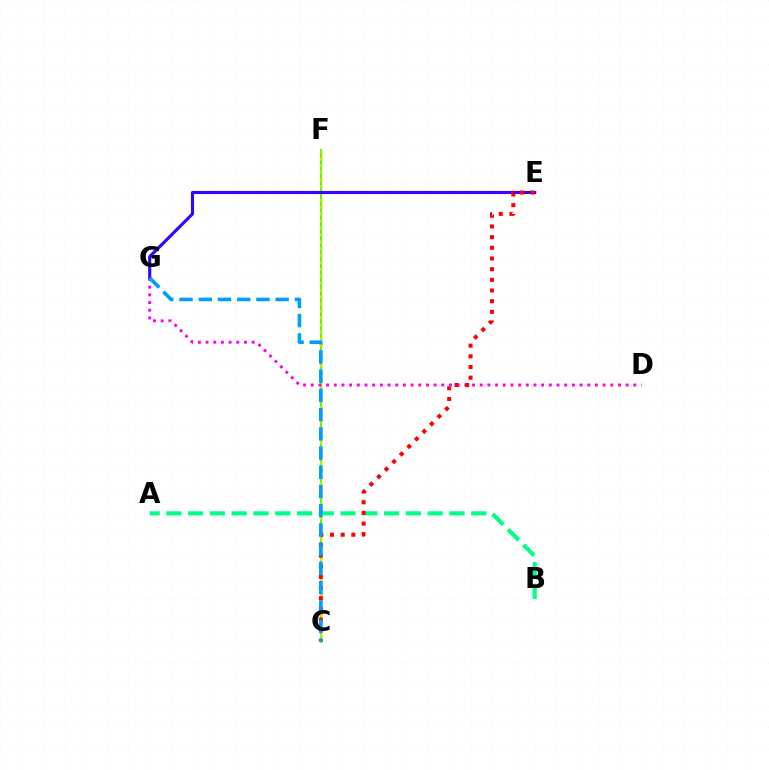{('A', 'B'): [{'color': '#00ff86', 'line_style': 'dashed', 'thickness': 2.96}], ('C', 'F'): [{'color': '#4fff00', 'line_style': 'solid', 'thickness': 1.51}, {'color': '#ffd500', 'line_style': 'dotted', 'thickness': 1.88}], ('D', 'G'): [{'color': '#ff00ed', 'line_style': 'dotted', 'thickness': 2.09}], ('E', 'G'): [{'color': '#3700ff', 'line_style': 'solid', 'thickness': 2.25}], ('C', 'E'): [{'color': '#ff0000', 'line_style': 'dotted', 'thickness': 2.9}], ('C', 'G'): [{'color': '#009eff', 'line_style': 'dashed', 'thickness': 2.61}]}